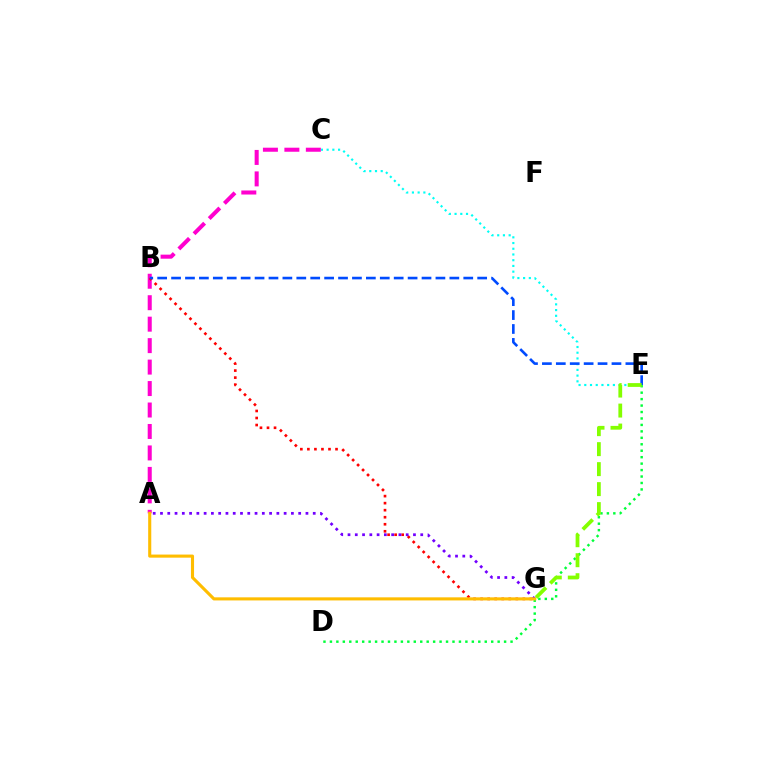{('C', 'E'): [{'color': '#00fff6', 'line_style': 'dotted', 'thickness': 1.55}], ('A', 'C'): [{'color': '#ff00cf', 'line_style': 'dashed', 'thickness': 2.92}], ('B', 'G'): [{'color': '#ff0000', 'line_style': 'dotted', 'thickness': 1.91}], ('D', 'E'): [{'color': '#00ff39', 'line_style': 'dotted', 'thickness': 1.75}], ('A', 'G'): [{'color': '#7200ff', 'line_style': 'dotted', 'thickness': 1.98}, {'color': '#ffbd00', 'line_style': 'solid', 'thickness': 2.23}], ('B', 'E'): [{'color': '#004bff', 'line_style': 'dashed', 'thickness': 1.89}], ('E', 'G'): [{'color': '#84ff00', 'line_style': 'dashed', 'thickness': 2.72}]}